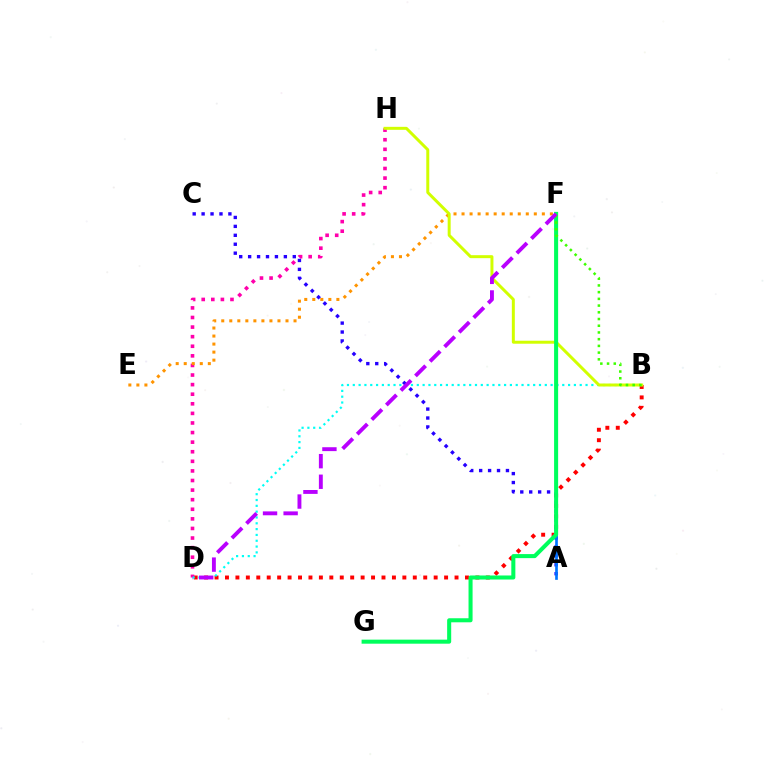{('B', 'D'): [{'color': '#ff0000', 'line_style': 'dotted', 'thickness': 2.83}, {'color': '#00fff6', 'line_style': 'dotted', 'thickness': 1.58}], ('D', 'H'): [{'color': '#ff00ac', 'line_style': 'dotted', 'thickness': 2.61}], ('E', 'F'): [{'color': '#ff9400', 'line_style': 'dotted', 'thickness': 2.18}], ('B', 'H'): [{'color': '#d1ff00', 'line_style': 'solid', 'thickness': 2.15}], ('A', 'C'): [{'color': '#2500ff', 'line_style': 'dotted', 'thickness': 2.43}], ('A', 'F'): [{'color': '#0074ff', 'line_style': 'solid', 'thickness': 1.92}], ('F', 'G'): [{'color': '#00ff5c', 'line_style': 'solid', 'thickness': 2.91}], ('B', 'F'): [{'color': '#3dff00', 'line_style': 'dotted', 'thickness': 1.83}], ('D', 'F'): [{'color': '#b900ff', 'line_style': 'dashed', 'thickness': 2.8}]}